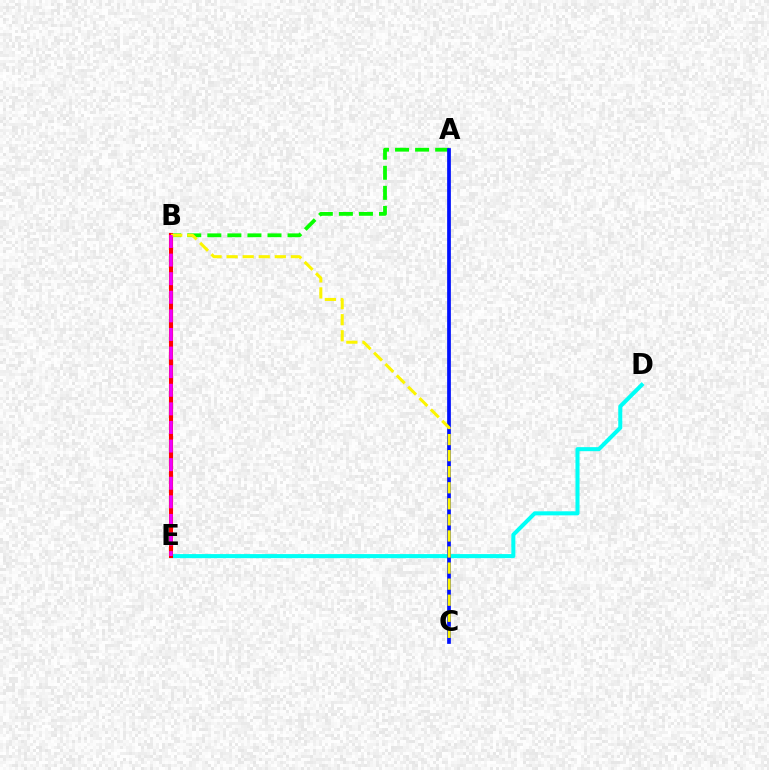{('D', 'E'): [{'color': '#00fff6', 'line_style': 'solid', 'thickness': 2.91}], ('A', 'B'): [{'color': '#08ff00', 'line_style': 'dashed', 'thickness': 2.72}], ('B', 'E'): [{'color': '#ff0000', 'line_style': 'solid', 'thickness': 2.95}, {'color': '#ee00ff', 'line_style': 'dashed', 'thickness': 2.53}], ('A', 'C'): [{'color': '#0010ff', 'line_style': 'solid', 'thickness': 2.68}], ('B', 'C'): [{'color': '#fcf500', 'line_style': 'dashed', 'thickness': 2.18}]}